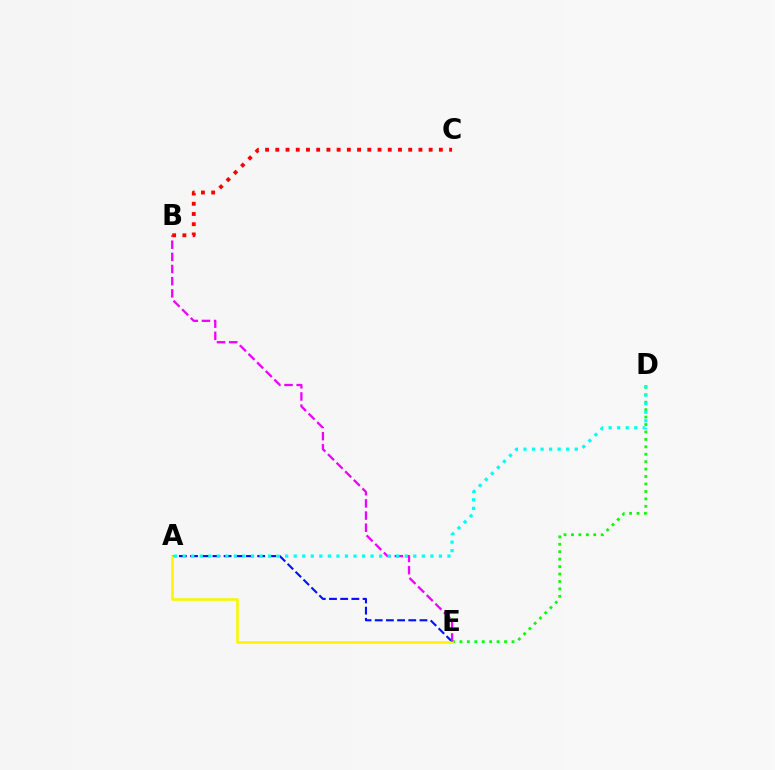{('D', 'E'): [{'color': '#08ff00', 'line_style': 'dotted', 'thickness': 2.02}], ('A', 'E'): [{'color': '#0010ff', 'line_style': 'dashed', 'thickness': 1.52}, {'color': '#fcf500', 'line_style': 'solid', 'thickness': 1.88}], ('B', 'E'): [{'color': '#ee00ff', 'line_style': 'dashed', 'thickness': 1.65}], ('B', 'C'): [{'color': '#ff0000', 'line_style': 'dotted', 'thickness': 2.78}], ('A', 'D'): [{'color': '#00fff6', 'line_style': 'dotted', 'thickness': 2.32}]}